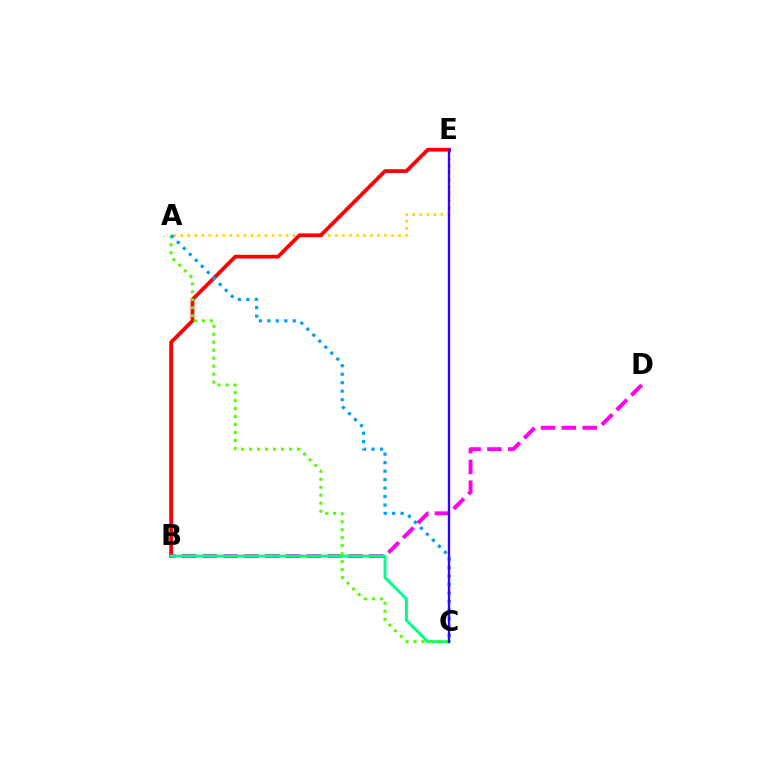{('A', 'E'): [{'color': '#ffd500', 'line_style': 'dotted', 'thickness': 1.91}], ('B', 'E'): [{'color': '#ff0000', 'line_style': 'solid', 'thickness': 2.7}], ('B', 'D'): [{'color': '#ff00ed', 'line_style': 'dashed', 'thickness': 2.83}], ('B', 'C'): [{'color': '#00ff86', 'line_style': 'solid', 'thickness': 2.13}], ('A', 'C'): [{'color': '#4fff00', 'line_style': 'dotted', 'thickness': 2.17}, {'color': '#009eff', 'line_style': 'dotted', 'thickness': 2.3}], ('C', 'E'): [{'color': '#3700ff', 'line_style': 'solid', 'thickness': 1.7}]}